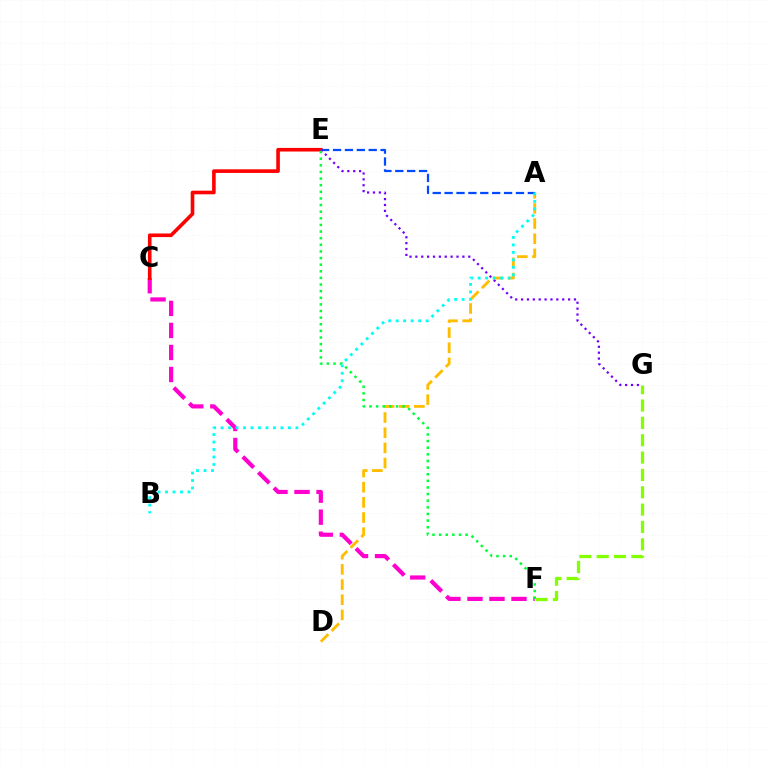{('A', 'D'): [{'color': '#ffbd00', 'line_style': 'dashed', 'thickness': 2.06}], ('F', 'G'): [{'color': '#84ff00', 'line_style': 'dashed', 'thickness': 2.36}], ('C', 'F'): [{'color': '#ff00cf', 'line_style': 'dashed', 'thickness': 2.99}], ('C', 'E'): [{'color': '#ff0000', 'line_style': 'solid', 'thickness': 2.6}], ('A', 'E'): [{'color': '#004bff', 'line_style': 'dashed', 'thickness': 1.62}], ('E', 'G'): [{'color': '#7200ff', 'line_style': 'dotted', 'thickness': 1.6}], ('E', 'F'): [{'color': '#00ff39', 'line_style': 'dotted', 'thickness': 1.8}], ('A', 'B'): [{'color': '#00fff6', 'line_style': 'dotted', 'thickness': 2.03}]}